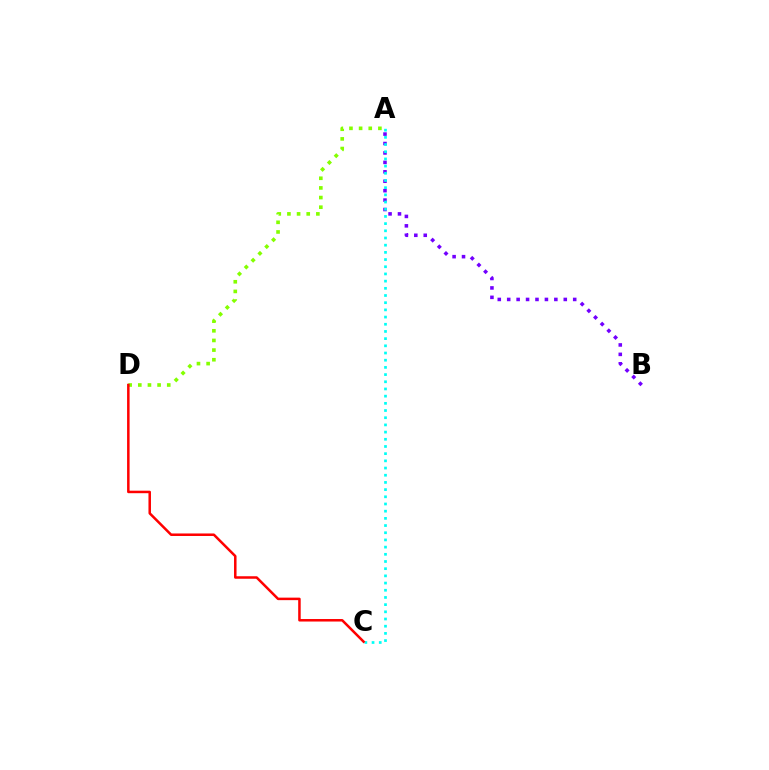{('A', 'B'): [{'color': '#7200ff', 'line_style': 'dotted', 'thickness': 2.56}], ('A', 'C'): [{'color': '#00fff6', 'line_style': 'dotted', 'thickness': 1.95}], ('A', 'D'): [{'color': '#84ff00', 'line_style': 'dotted', 'thickness': 2.62}], ('C', 'D'): [{'color': '#ff0000', 'line_style': 'solid', 'thickness': 1.81}]}